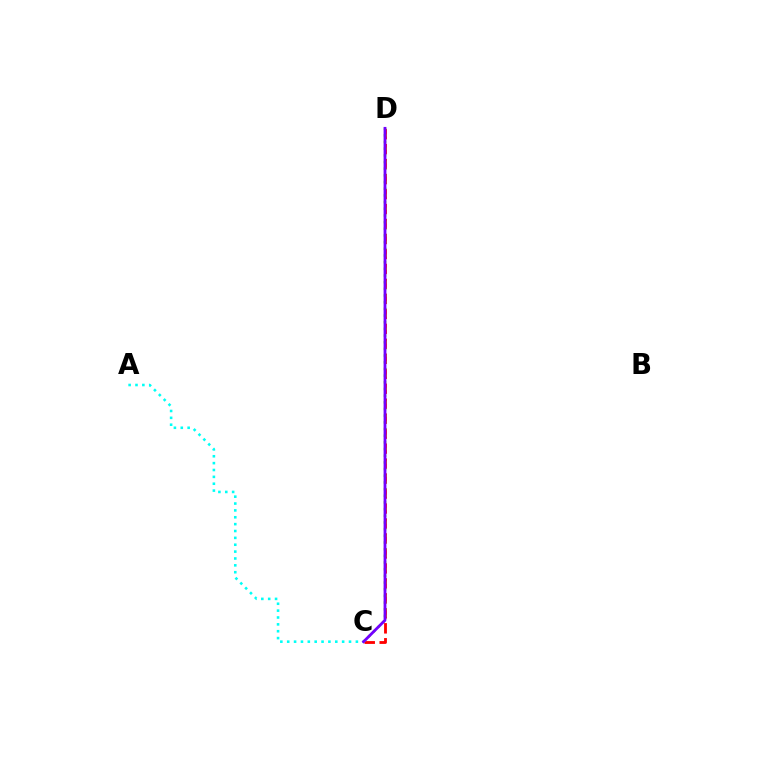{('C', 'D'): [{'color': '#ff0000', 'line_style': 'dashed', 'thickness': 2.03}, {'color': '#84ff00', 'line_style': 'dotted', 'thickness': 1.81}, {'color': '#7200ff', 'line_style': 'solid', 'thickness': 2.02}], ('A', 'C'): [{'color': '#00fff6', 'line_style': 'dotted', 'thickness': 1.87}]}